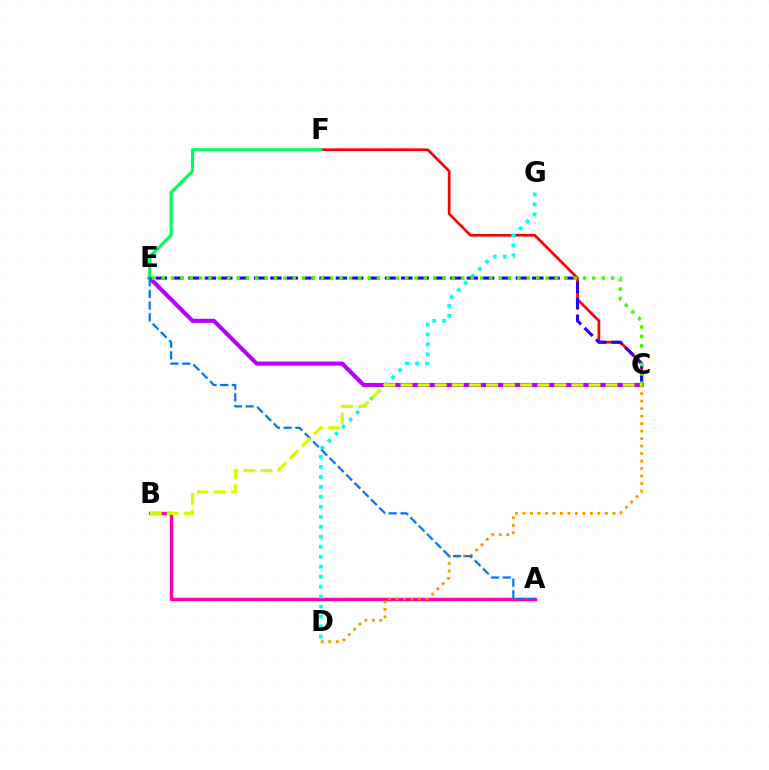{('C', 'E'): [{'color': '#b900ff', 'line_style': 'solid', 'thickness': 2.96}, {'color': '#2500ff', 'line_style': 'dashed', 'thickness': 2.22}, {'color': '#3dff00', 'line_style': 'dotted', 'thickness': 2.54}], ('A', 'B'): [{'color': '#ff00ac', 'line_style': 'solid', 'thickness': 2.45}], ('C', 'F'): [{'color': '#ff0000', 'line_style': 'solid', 'thickness': 1.95}], ('E', 'F'): [{'color': '#00ff5c', 'line_style': 'solid', 'thickness': 2.26}], ('C', 'D'): [{'color': '#ff9400', 'line_style': 'dotted', 'thickness': 2.04}], ('D', 'G'): [{'color': '#00fff6', 'line_style': 'dotted', 'thickness': 2.71}], ('A', 'E'): [{'color': '#0074ff', 'line_style': 'dashed', 'thickness': 1.59}], ('B', 'C'): [{'color': '#d1ff00', 'line_style': 'dashed', 'thickness': 2.32}]}